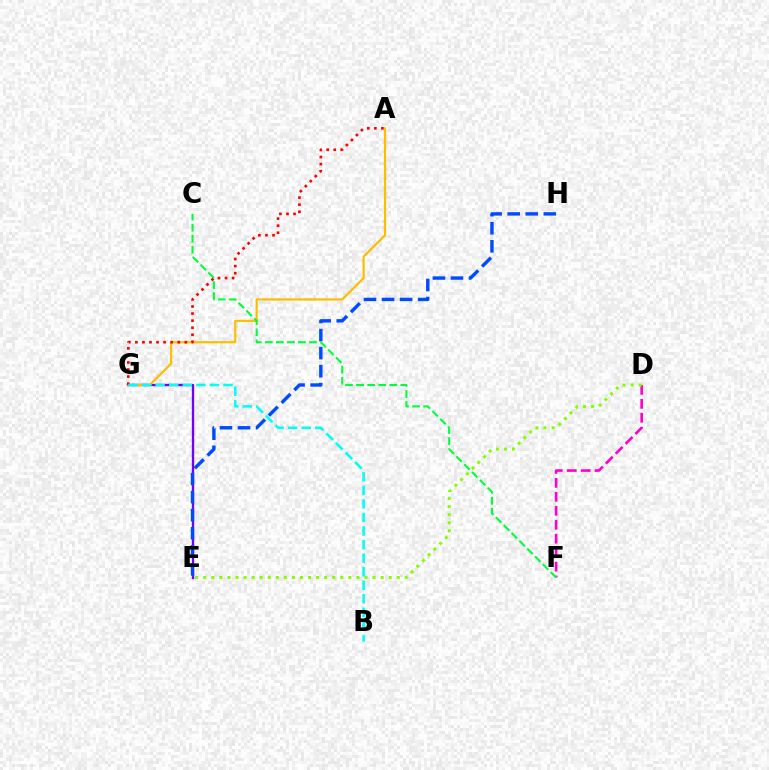{('E', 'G'): [{'color': '#7200ff', 'line_style': 'solid', 'thickness': 1.67}], ('A', 'G'): [{'color': '#ffbd00', 'line_style': 'solid', 'thickness': 1.59}, {'color': '#ff0000', 'line_style': 'dotted', 'thickness': 1.92}], ('D', 'F'): [{'color': '#ff00cf', 'line_style': 'dashed', 'thickness': 1.9}], ('E', 'H'): [{'color': '#004bff', 'line_style': 'dashed', 'thickness': 2.45}], ('C', 'F'): [{'color': '#00ff39', 'line_style': 'dashed', 'thickness': 1.5}], ('D', 'E'): [{'color': '#84ff00', 'line_style': 'dotted', 'thickness': 2.19}], ('B', 'G'): [{'color': '#00fff6', 'line_style': 'dashed', 'thickness': 1.84}]}